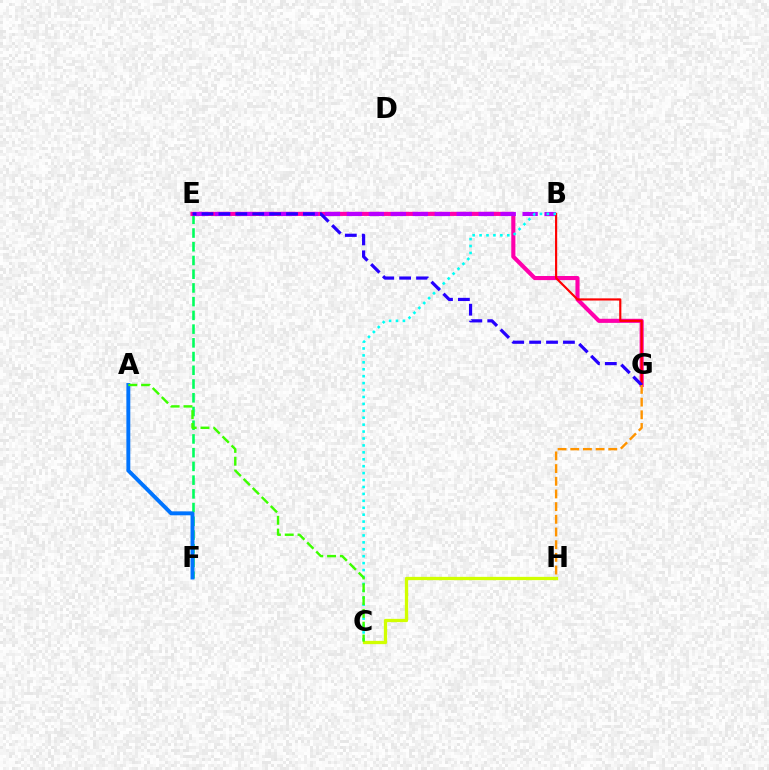{('C', 'H'): [{'color': '#d1ff00', 'line_style': 'solid', 'thickness': 2.37}], ('E', 'F'): [{'color': '#00ff5c', 'line_style': 'dashed', 'thickness': 1.86}], ('E', 'G'): [{'color': '#ff00ac', 'line_style': 'solid', 'thickness': 2.96}, {'color': '#2500ff', 'line_style': 'dashed', 'thickness': 2.3}], ('B', 'E'): [{'color': '#b900ff', 'line_style': 'dashed', 'thickness': 2.98}], ('A', 'F'): [{'color': '#0074ff', 'line_style': 'solid', 'thickness': 2.82}], ('B', 'G'): [{'color': '#ff0000', 'line_style': 'solid', 'thickness': 1.55}], ('B', 'C'): [{'color': '#00fff6', 'line_style': 'dotted', 'thickness': 1.88}], ('A', 'C'): [{'color': '#3dff00', 'line_style': 'dashed', 'thickness': 1.74}], ('G', 'H'): [{'color': '#ff9400', 'line_style': 'dashed', 'thickness': 1.72}]}